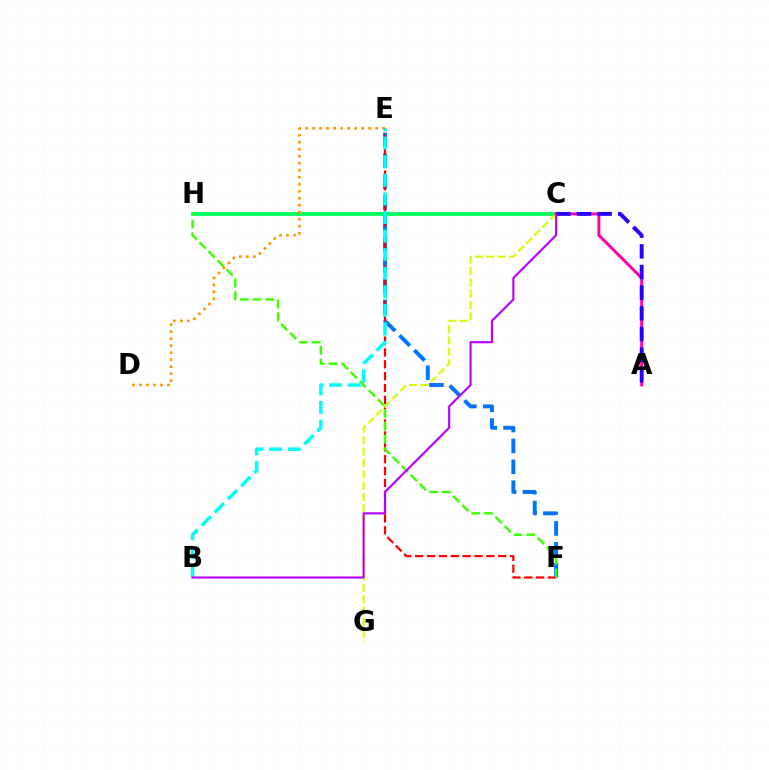{('C', 'H'): [{'color': '#00ff5c', 'line_style': 'solid', 'thickness': 2.69}], ('E', 'F'): [{'color': '#0074ff', 'line_style': 'dashed', 'thickness': 2.84}, {'color': '#ff0000', 'line_style': 'dashed', 'thickness': 1.61}], ('C', 'G'): [{'color': '#d1ff00', 'line_style': 'dashed', 'thickness': 1.54}], ('D', 'E'): [{'color': '#ff9400', 'line_style': 'dotted', 'thickness': 1.9}], ('F', 'H'): [{'color': '#3dff00', 'line_style': 'dashed', 'thickness': 1.73}], ('A', 'C'): [{'color': '#ff00ac', 'line_style': 'solid', 'thickness': 2.13}, {'color': '#2500ff', 'line_style': 'dashed', 'thickness': 2.81}], ('B', 'E'): [{'color': '#00fff6', 'line_style': 'dashed', 'thickness': 2.53}], ('B', 'C'): [{'color': '#b900ff', 'line_style': 'solid', 'thickness': 1.53}]}